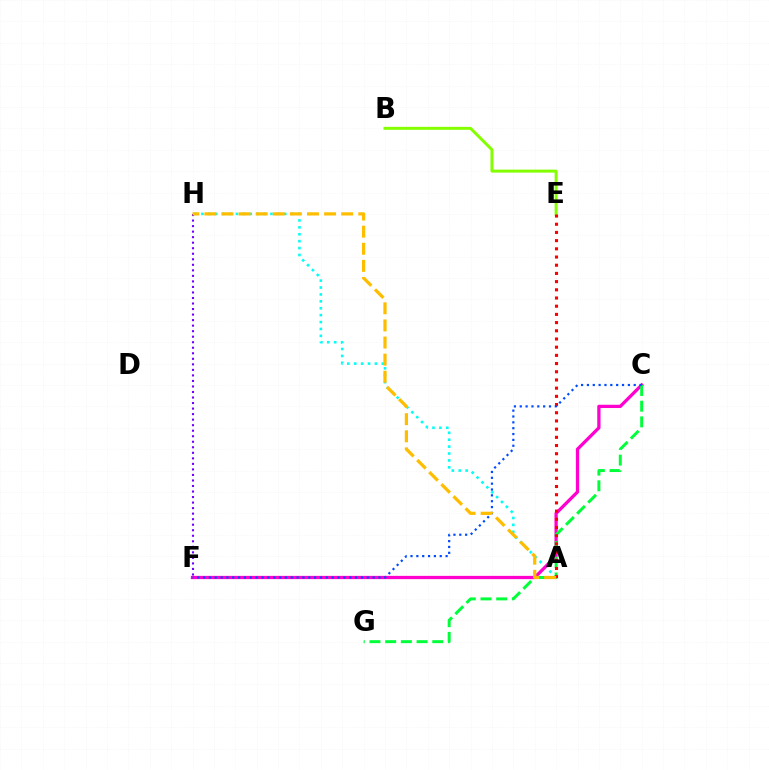{('A', 'H'): [{'color': '#00fff6', 'line_style': 'dotted', 'thickness': 1.88}, {'color': '#ffbd00', 'line_style': 'dashed', 'thickness': 2.32}], ('F', 'H'): [{'color': '#7200ff', 'line_style': 'dotted', 'thickness': 1.5}], ('C', 'F'): [{'color': '#ff00cf', 'line_style': 'solid', 'thickness': 2.35}, {'color': '#004bff', 'line_style': 'dotted', 'thickness': 1.59}], ('C', 'G'): [{'color': '#00ff39', 'line_style': 'dashed', 'thickness': 2.13}], ('B', 'E'): [{'color': '#84ff00', 'line_style': 'solid', 'thickness': 2.14}], ('A', 'E'): [{'color': '#ff0000', 'line_style': 'dotted', 'thickness': 2.23}]}